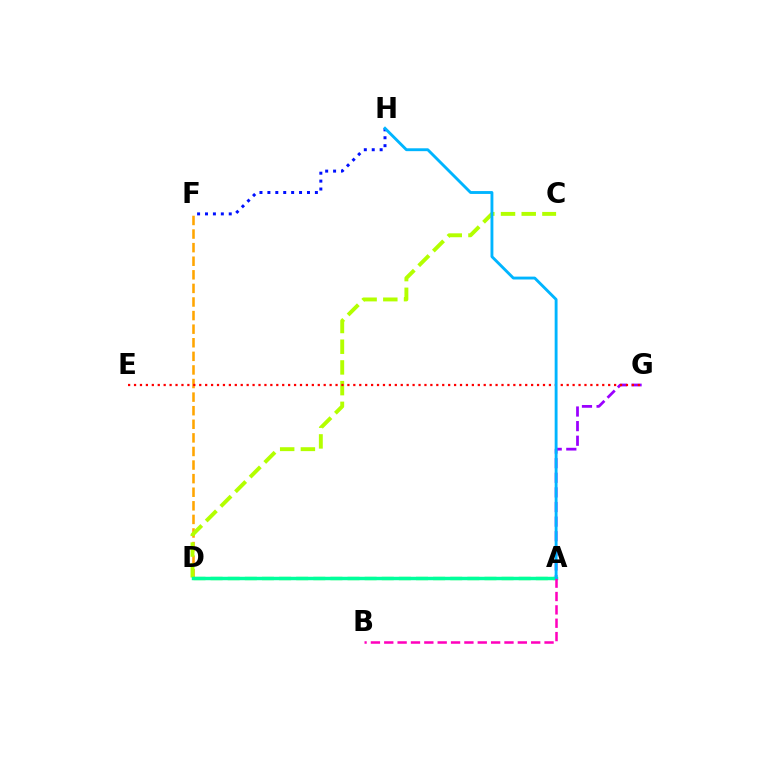{('D', 'F'): [{'color': '#ffa500', 'line_style': 'dashed', 'thickness': 1.85}], ('F', 'H'): [{'color': '#0010ff', 'line_style': 'dotted', 'thickness': 2.15}], ('C', 'D'): [{'color': '#b3ff00', 'line_style': 'dashed', 'thickness': 2.81}], ('A', 'G'): [{'color': '#9b00ff', 'line_style': 'dashed', 'thickness': 1.98}], ('A', 'D'): [{'color': '#08ff00', 'line_style': 'dashed', 'thickness': 2.33}, {'color': '#00ff9d', 'line_style': 'solid', 'thickness': 2.48}], ('E', 'G'): [{'color': '#ff0000', 'line_style': 'dotted', 'thickness': 1.61}], ('A', 'B'): [{'color': '#ff00bd', 'line_style': 'dashed', 'thickness': 1.81}], ('A', 'H'): [{'color': '#00b5ff', 'line_style': 'solid', 'thickness': 2.06}]}